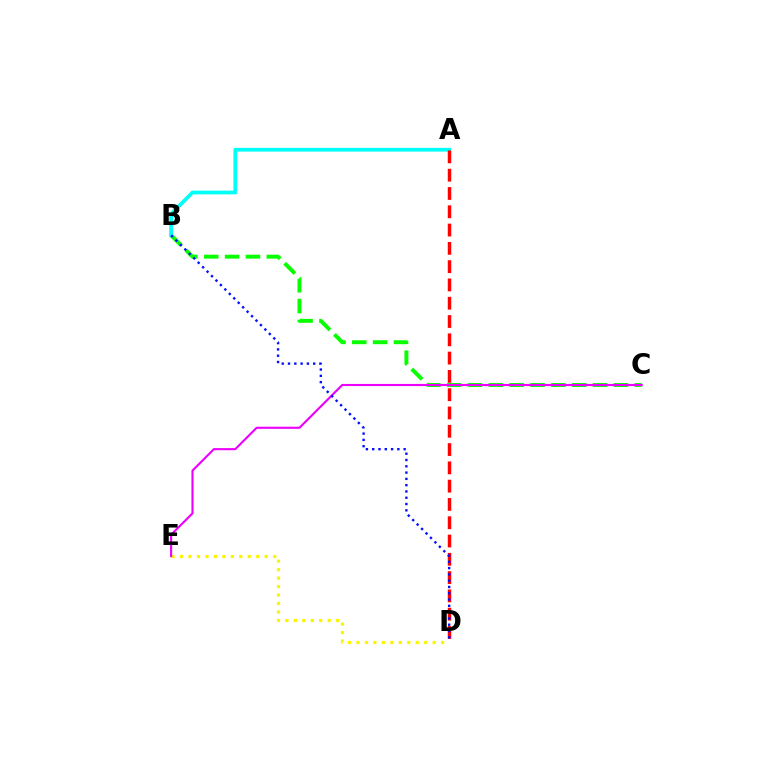{('B', 'C'): [{'color': '#08ff00', 'line_style': 'dashed', 'thickness': 2.83}], ('A', 'B'): [{'color': '#00fff6', 'line_style': 'solid', 'thickness': 2.71}], ('A', 'D'): [{'color': '#ff0000', 'line_style': 'dashed', 'thickness': 2.48}], ('D', 'E'): [{'color': '#fcf500', 'line_style': 'dotted', 'thickness': 2.3}], ('C', 'E'): [{'color': '#ee00ff', 'line_style': 'solid', 'thickness': 1.53}], ('B', 'D'): [{'color': '#0010ff', 'line_style': 'dotted', 'thickness': 1.71}]}